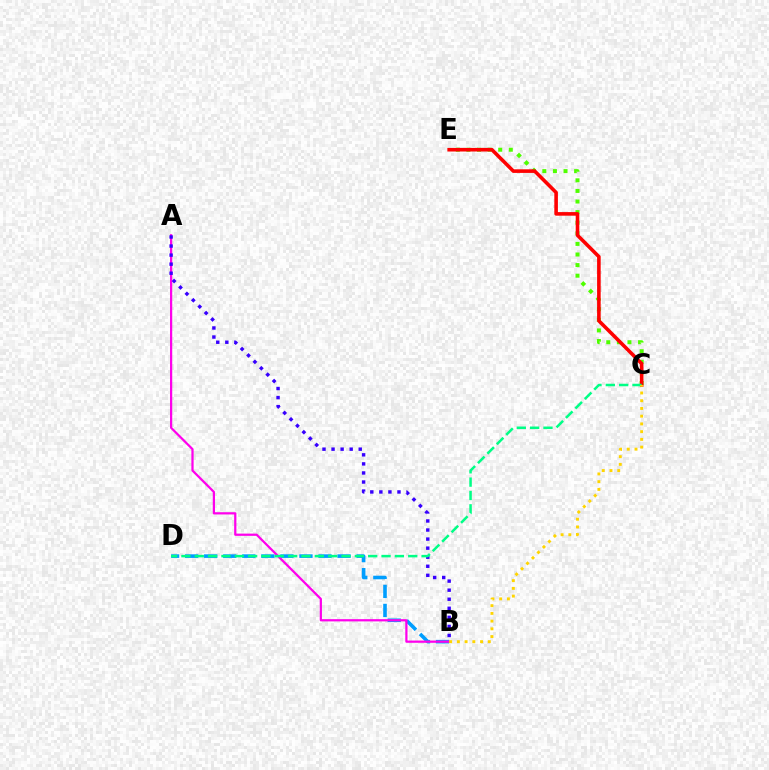{('B', 'D'): [{'color': '#009eff', 'line_style': 'dashed', 'thickness': 2.59}], ('C', 'E'): [{'color': '#4fff00', 'line_style': 'dotted', 'thickness': 2.88}, {'color': '#ff0000', 'line_style': 'solid', 'thickness': 2.59}], ('A', 'B'): [{'color': '#ff00ed', 'line_style': 'solid', 'thickness': 1.61}, {'color': '#3700ff', 'line_style': 'dotted', 'thickness': 2.46}], ('C', 'D'): [{'color': '#00ff86', 'line_style': 'dashed', 'thickness': 1.81}], ('B', 'C'): [{'color': '#ffd500', 'line_style': 'dotted', 'thickness': 2.1}]}